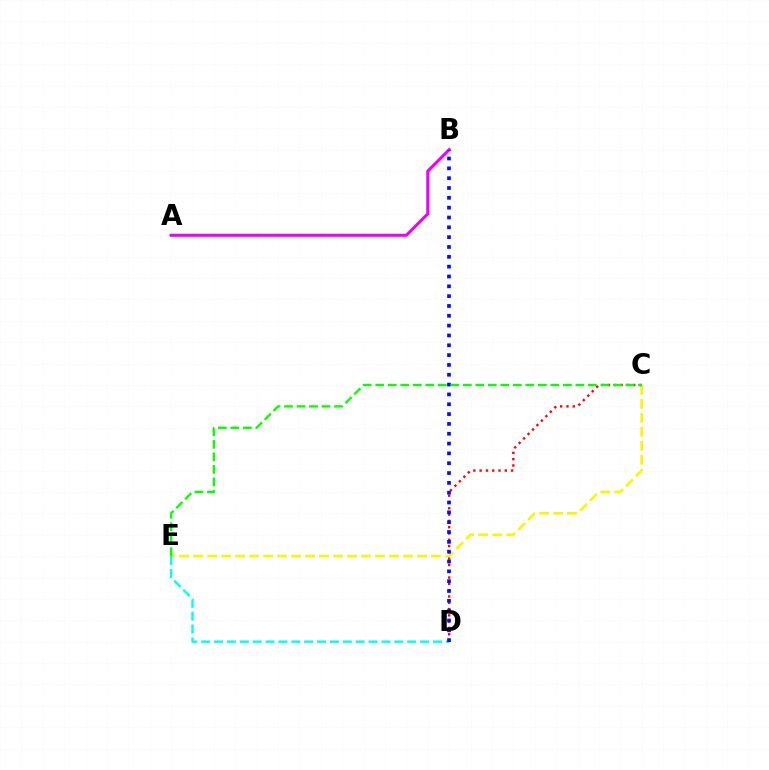{('A', 'B'): [{'color': '#ee00ff', 'line_style': 'solid', 'thickness': 2.2}], ('C', 'E'): [{'color': '#fcf500', 'line_style': 'dashed', 'thickness': 1.9}, {'color': '#08ff00', 'line_style': 'dashed', 'thickness': 1.7}], ('D', 'E'): [{'color': '#00fff6', 'line_style': 'dashed', 'thickness': 1.75}], ('C', 'D'): [{'color': '#ff0000', 'line_style': 'dotted', 'thickness': 1.71}], ('B', 'D'): [{'color': '#0010ff', 'line_style': 'dotted', 'thickness': 2.67}]}